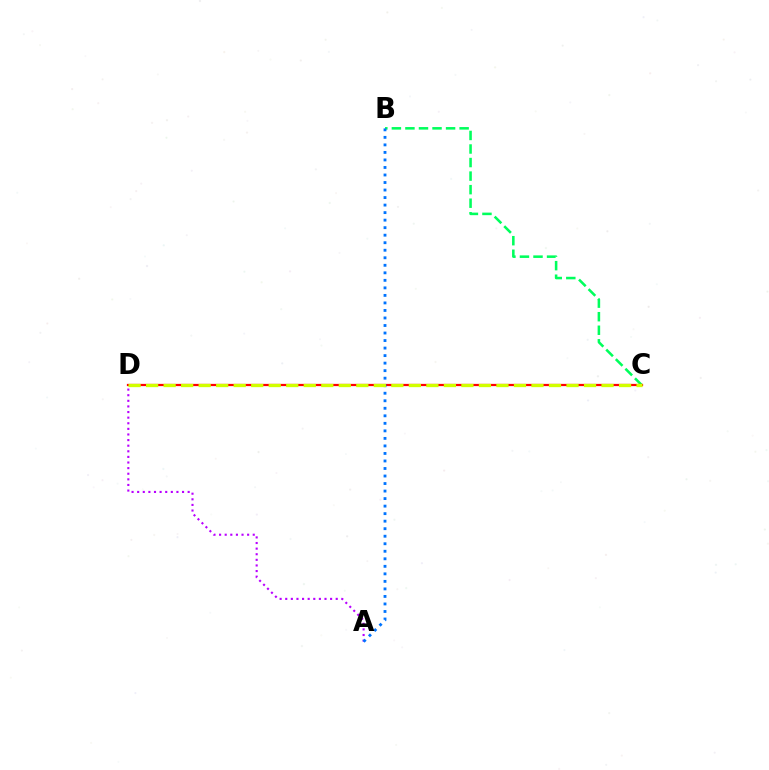{('B', 'C'): [{'color': '#00ff5c', 'line_style': 'dashed', 'thickness': 1.84}], ('C', 'D'): [{'color': '#ff0000', 'line_style': 'solid', 'thickness': 1.61}, {'color': '#d1ff00', 'line_style': 'dashed', 'thickness': 2.38}], ('A', 'D'): [{'color': '#b900ff', 'line_style': 'dotted', 'thickness': 1.52}], ('A', 'B'): [{'color': '#0074ff', 'line_style': 'dotted', 'thickness': 2.04}]}